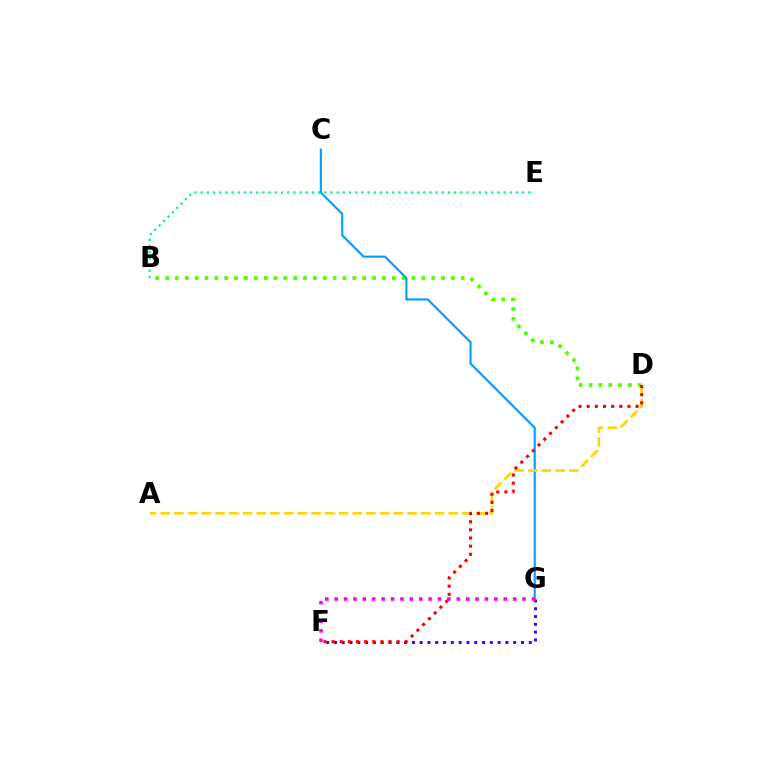{('B', 'D'): [{'color': '#4fff00', 'line_style': 'dotted', 'thickness': 2.68}], ('C', 'G'): [{'color': '#009eff', 'line_style': 'solid', 'thickness': 1.53}], ('F', 'G'): [{'color': '#3700ff', 'line_style': 'dotted', 'thickness': 2.12}, {'color': '#ff00ed', 'line_style': 'dotted', 'thickness': 2.55}], ('A', 'D'): [{'color': '#ffd500', 'line_style': 'dashed', 'thickness': 1.86}], ('D', 'F'): [{'color': '#ff0000', 'line_style': 'dotted', 'thickness': 2.21}], ('B', 'E'): [{'color': '#00ff86', 'line_style': 'dotted', 'thickness': 1.68}]}